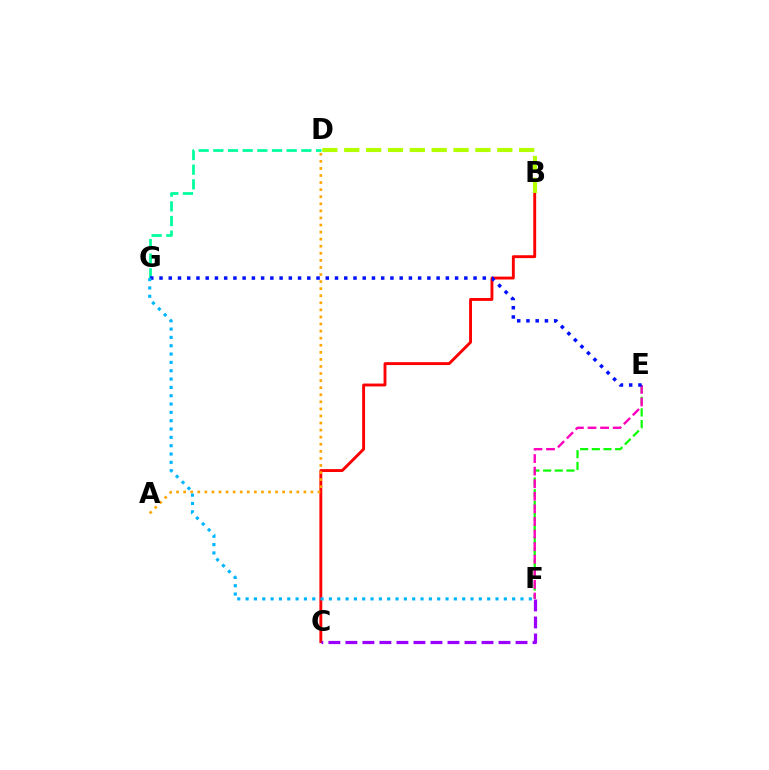{('D', 'G'): [{'color': '#00ff9d', 'line_style': 'dashed', 'thickness': 1.99}], ('E', 'F'): [{'color': '#08ff00', 'line_style': 'dashed', 'thickness': 1.59}, {'color': '#ff00bd', 'line_style': 'dashed', 'thickness': 1.71}], ('B', 'C'): [{'color': '#ff0000', 'line_style': 'solid', 'thickness': 2.08}], ('E', 'G'): [{'color': '#0010ff', 'line_style': 'dotted', 'thickness': 2.51}], ('B', 'D'): [{'color': '#b3ff00', 'line_style': 'dashed', 'thickness': 2.97}], ('A', 'D'): [{'color': '#ffa500', 'line_style': 'dotted', 'thickness': 1.92}], ('F', 'G'): [{'color': '#00b5ff', 'line_style': 'dotted', 'thickness': 2.26}], ('C', 'F'): [{'color': '#9b00ff', 'line_style': 'dashed', 'thickness': 2.31}]}